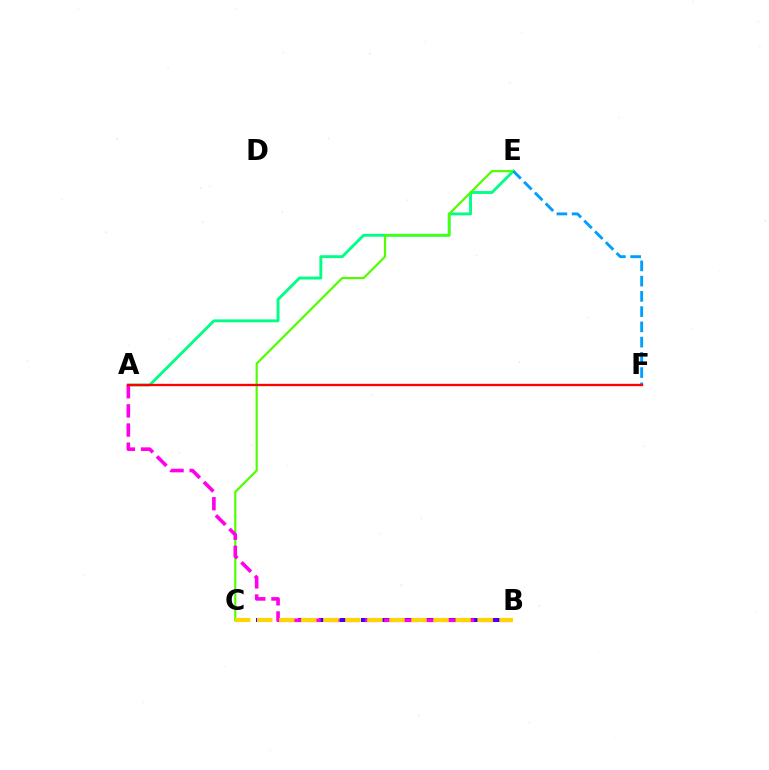{('B', 'C'): [{'color': '#3700ff', 'line_style': 'dashed', 'thickness': 2.85}, {'color': '#ffd500', 'line_style': 'dashed', 'thickness': 2.99}], ('A', 'E'): [{'color': '#00ff86', 'line_style': 'solid', 'thickness': 2.07}], ('C', 'E'): [{'color': '#4fff00', 'line_style': 'solid', 'thickness': 1.57}], ('E', 'F'): [{'color': '#009eff', 'line_style': 'dashed', 'thickness': 2.07}], ('A', 'B'): [{'color': '#ff00ed', 'line_style': 'dashed', 'thickness': 2.6}], ('A', 'F'): [{'color': '#ff0000', 'line_style': 'solid', 'thickness': 1.67}]}